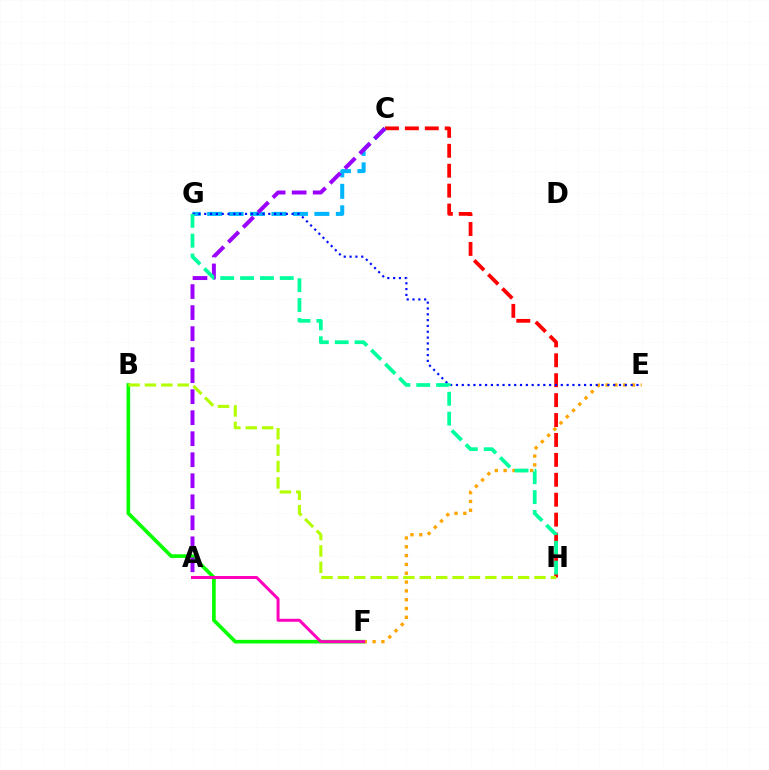{('C', 'H'): [{'color': '#ff0000', 'line_style': 'dashed', 'thickness': 2.71}], ('B', 'F'): [{'color': '#08ff00', 'line_style': 'solid', 'thickness': 2.63}], ('C', 'G'): [{'color': '#00b5ff', 'line_style': 'dashed', 'thickness': 2.91}], ('E', 'F'): [{'color': '#ffa500', 'line_style': 'dotted', 'thickness': 2.4}], ('E', 'G'): [{'color': '#0010ff', 'line_style': 'dotted', 'thickness': 1.58}], ('A', 'C'): [{'color': '#9b00ff', 'line_style': 'dashed', 'thickness': 2.86}], ('A', 'F'): [{'color': '#ff00bd', 'line_style': 'solid', 'thickness': 2.14}], ('G', 'H'): [{'color': '#00ff9d', 'line_style': 'dashed', 'thickness': 2.7}], ('B', 'H'): [{'color': '#b3ff00', 'line_style': 'dashed', 'thickness': 2.23}]}